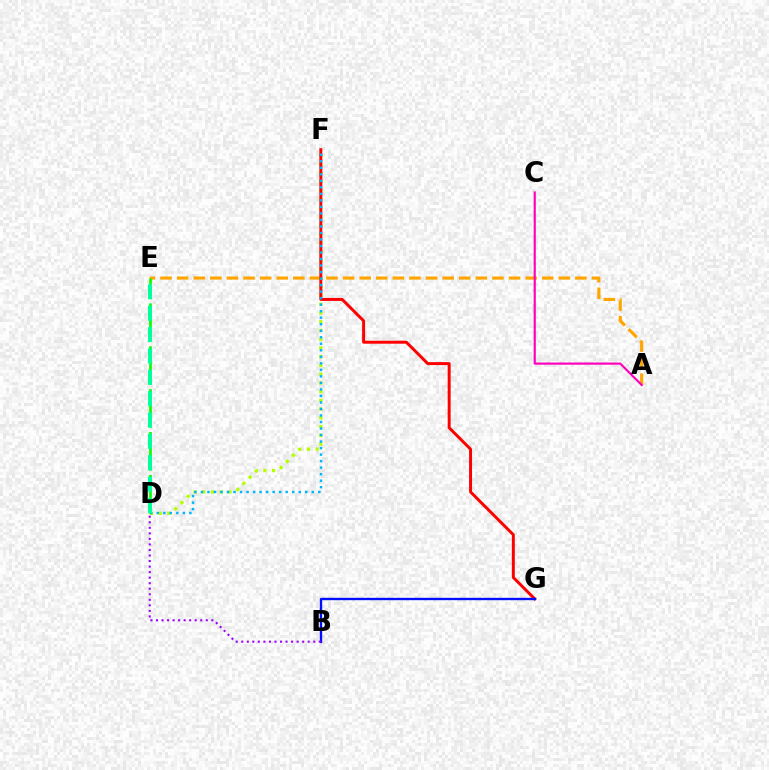{('A', 'E'): [{'color': '#ffa500', 'line_style': 'dashed', 'thickness': 2.25}], ('A', 'C'): [{'color': '#ff00bd', 'line_style': 'solid', 'thickness': 1.56}], ('D', 'F'): [{'color': '#b3ff00', 'line_style': 'dotted', 'thickness': 2.38}, {'color': '#00b5ff', 'line_style': 'dotted', 'thickness': 1.77}], ('F', 'G'): [{'color': '#ff0000', 'line_style': 'solid', 'thickness': 2.13}], ('B', 'G'): [{'color': '#0010ff', 'line_style': 'solid', 'thickness': 1.7}], ('B', 'D'): [{'color': '#9b00ff', 'line_style': 'dotted', 'thickness': 1.5}], ('D', 'E'): [{'color': '#08ff00', 'line_style': 'dashed', 'thickness': 1.94}, {'color': '#00ff9d', 'line_style': 'dashed', 'thickness': 2.9}]}